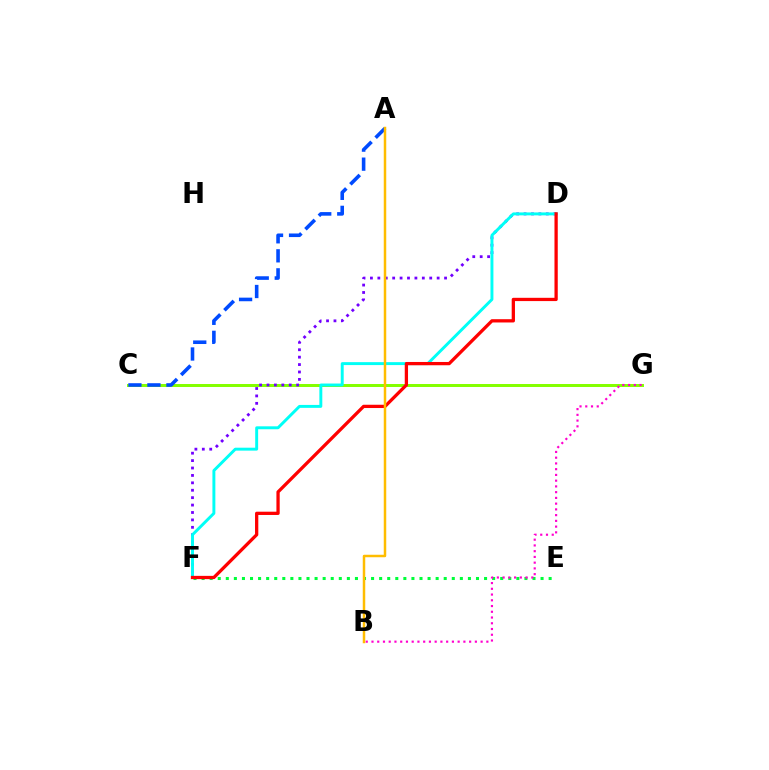{('C', 'G'): [{'color': '#84ff00', 'line_style': 'solid', 'thickness': 2.15}], ('E', 'F'): [{'color': '#00ff39', 'line_style': 'dotted', 'thickness': 2.19}], ('D', 'F'): [{'color': '#7200ff', 'line_style': 'dotted', 'thickness': 2.01}, {'color': '#00fff6', 'line_style': 'solid', 'thickness': 2.11}, {'color': '#ff0000', 'line_style': 'solid', 'thickness': 2.36}], ('B', 'G'): [{'color': '#ff00cf', 'line_style': 'dotted', 'thickness': 1.56}], ('A', 'C'): [{'color': '#004bff', 'line_style': 'dashed', 'thickness': 2.58}], ('A', 'B'): [{'color': '#ffbd00', 'line_style': 'solid', 'thickness': 1.79}]}